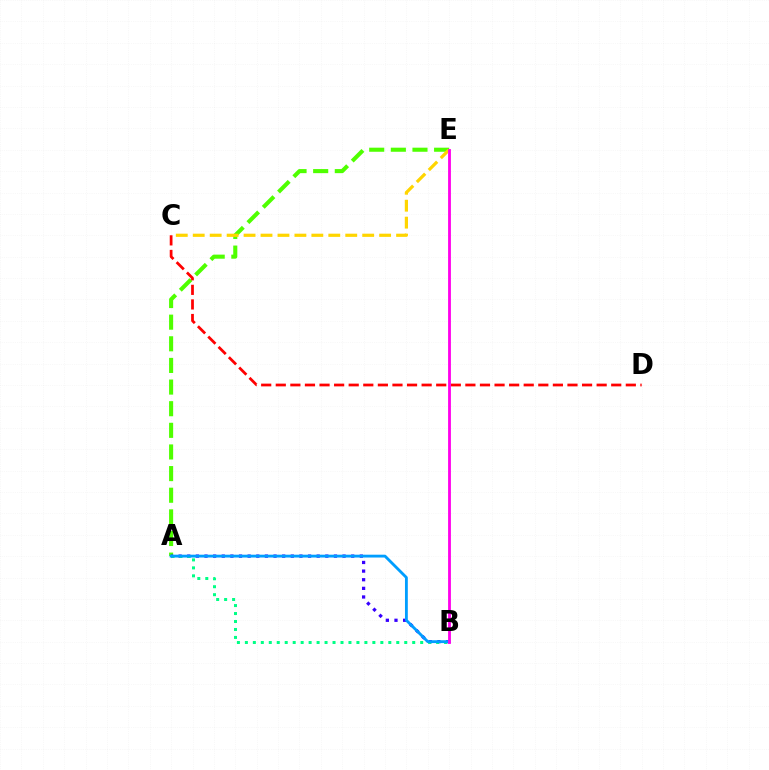{('A', 'E'): [{'color': '#4fff00', 'line_style': 'dashed', 'thickness': 2.94}], ('A', 'B'): [{'color': '#3700ff', 'line_style': 'dotted', 'thickness': 2.34}, {'color': '#00ff86', 'line_style': 'dotted', 'thickness': 2.17}, {'color': '#009eff', 'line_style': 'solid', 'thickness': 2.04}], ('C', 'D'): [{'color': '#ff0000', 'line_style': 'dashed', 'thickness': 1.98}], ('C', 'E'): [{'color': '#ffd500', 'line_style': 'dashed', 'thickness': 2.3}], ('B', 'E'): [{'color': '#ff00ed', 'line_style': 'solid', 'thickness': 2.03}]}